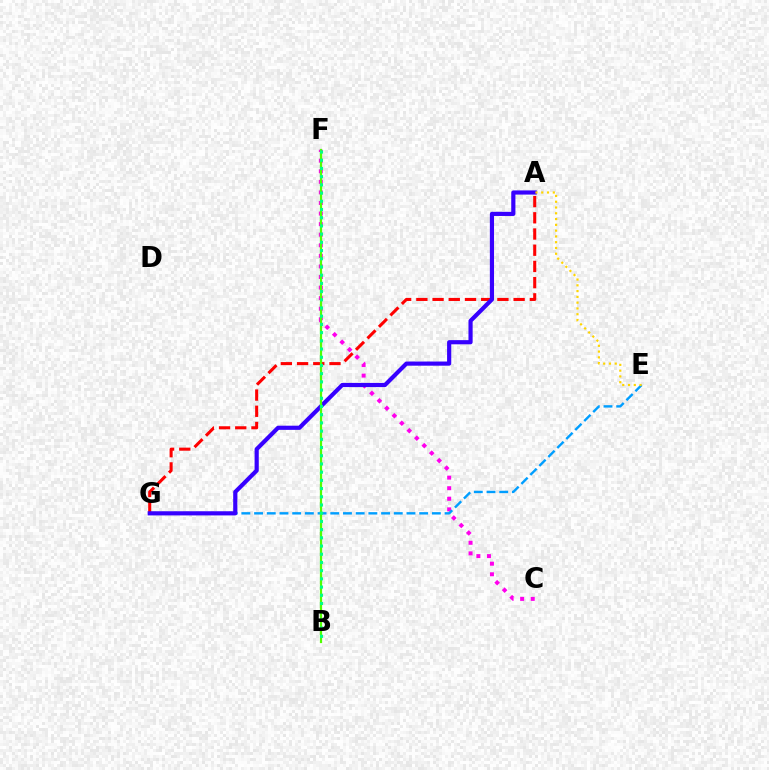{('C', 'F'): [{'color': '#ff00ed', 'line_style': 'dotted', 'thickness': 2.87}], ('A', 'G'): [{'color': '#ff0000', 'line_style': 'dashed', 'thickness': 2.2}, {'color': '#3700ff', 'line_style': 'solid', 'thickness': 3.0}], ('E', 'G'): [{'color': '#009eff', 'line_style': 'dashed', 'thickness': 1.73}], ('A', 'E'): [{'color': '#ffd500', 'line_style': 'dotted', 'thickness': 1.57}], ('B', 'F'): [{'color': '#4fff00', 'line_style': 'solid', 'thickness': 1.61}, {'color': '#00ff86', 'line_style': 'dotted', 'thickness': 2.23}]}